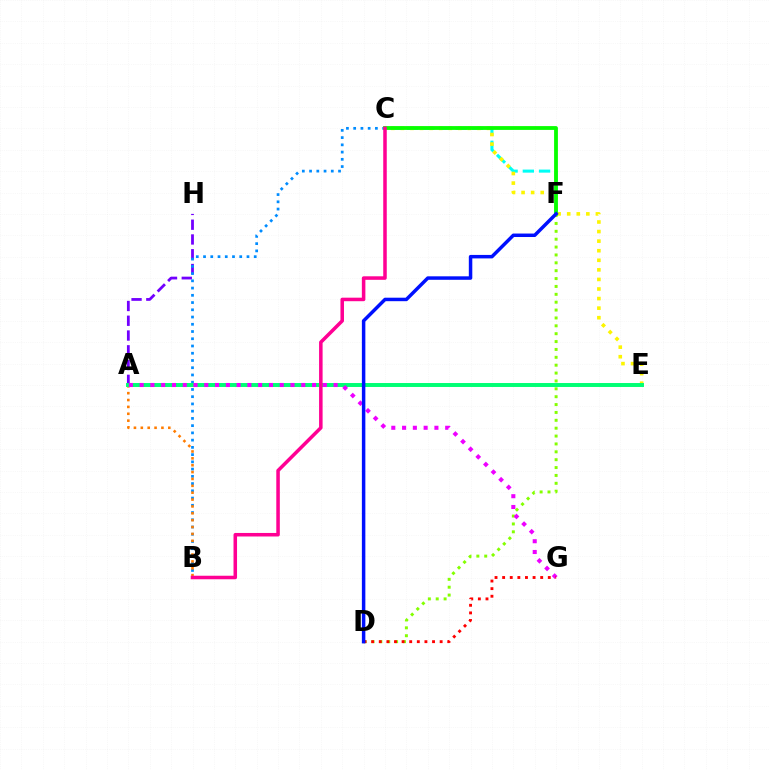{('C', 'F'): [{'color': '#00fff6', 'line_style': 'dashed', 'thickness': 2.2}, {'color': '#08ff00', 'line_style': 'solid', 'thickness': 2.75}], ('A', 'H'): [{'color': '#7200ff', 'line_style': 'dashed', 'thickness': 2.01}], ('B', 'C'): [{'color': '#008cff', 'line_style': 'dotted', 'thickness': 1.97}, {'color': '#ff0094', 'line_style': 'solid', 'thickness': 2.54}], ('C', 'E'): [{'color': '#fcf500', 'line_style': 'dotted', 'thickness': 2.6}], ('A', 'B'): [{'color': '#ff7c00', 'line_style': 'dotted', 'thickness': 1.87}], ('A', 'E'): [{'color': '#00ff74', 'line_style': 'solid', 'thickness': 2.84}], ('D', 'F'): [{'color': '#84ff00', 'line_style': 'dotted', 'thickness': 2.14}, {'color': '#0010ff', 'line_style': 'solid', 'thickness': 2.51}], ('A', 'G'): [{'color': '#ee00ff', 'line_style': 'dotted', 'thickness': 2.93}], ('D', 'G'): [{'color': '#ff0000', 'line_style': 'dotted', 'thickness': 2.07}]}